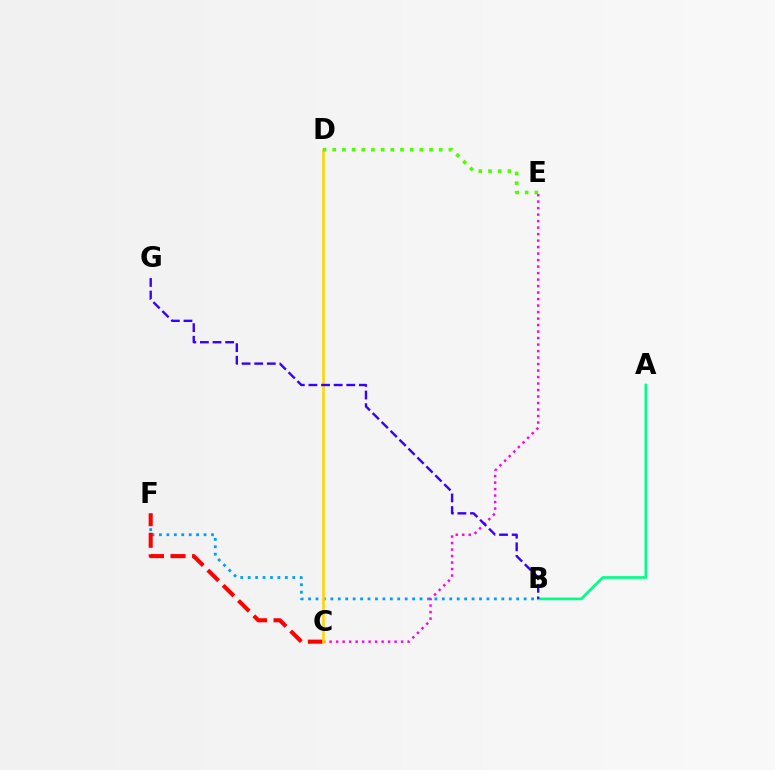{('B', 'F'): [{'color': '#009eff', 'line_style': 'dotted', 'thickness': 2.02}], ('C', 'E'): [{'color': '#ff00ed', 'line_style': 'dotted', 'thickness': 1.77}], ('A', 'B'): [{'color': '#00ff86', 'line_style': 'solid', 'thickness': 1.93}], ('C', 'F'): [{'color': '#ff0000', 'line_style': 'dashed', 'thickness': 2.93}], ('C', 'D'): [{'color': '#ffd500', 'line_style': 'solid', 'thickness': 1.85}], ('D', 'E'): [{'color': '#4fff00', 'line_style': 'dotted', 'thickness': 2.63}], ('B', 'G'): [{'color': '#3700ff', 'line_style': 'dashed', 'thickness': 1.71}]}